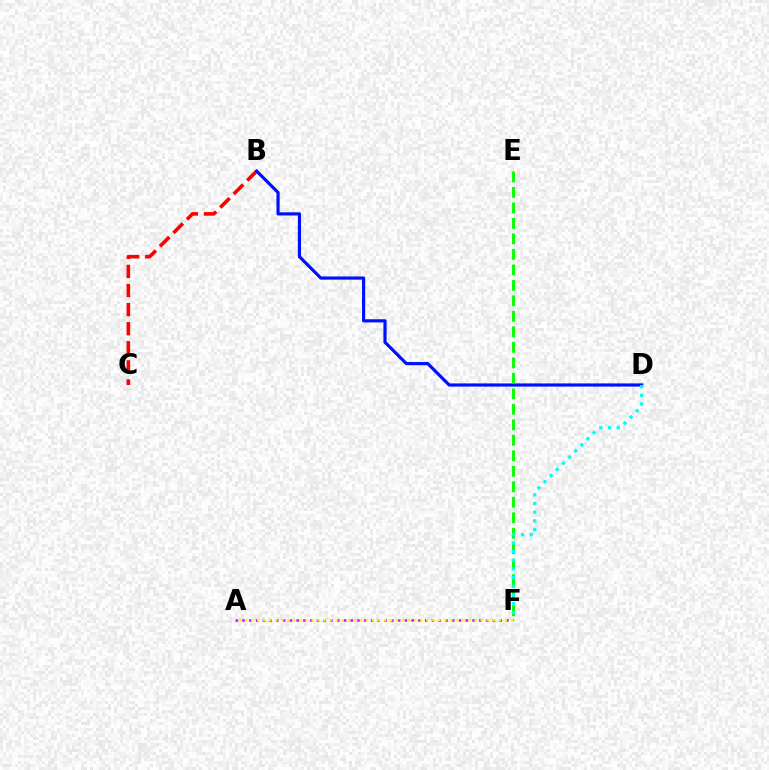{('B', 'C'): [{'color': '#ff0000', 'line_style': 'dashed', 'thickness': 2.59}], ('A', 'F'): [{'color': '#ee00ff', 'line_style': 'dotted', 'thickness': 1.84}, {'color': '#fcf500', 'line_style': 'dotted', 'thickness': 1.64}], ('B', 'D'): [{'color': '#0010ff', 'line_style': 'solid', 'thickness': 2.28}], ('E', 'F'): [{'color': '#08ff00', 'line_style': 'dashed', 'thickness': 2.1}], ('D', 'F'): [{'color': '#00fff6', 'line_style': 'dotted', 'thickness': 2.36}]}